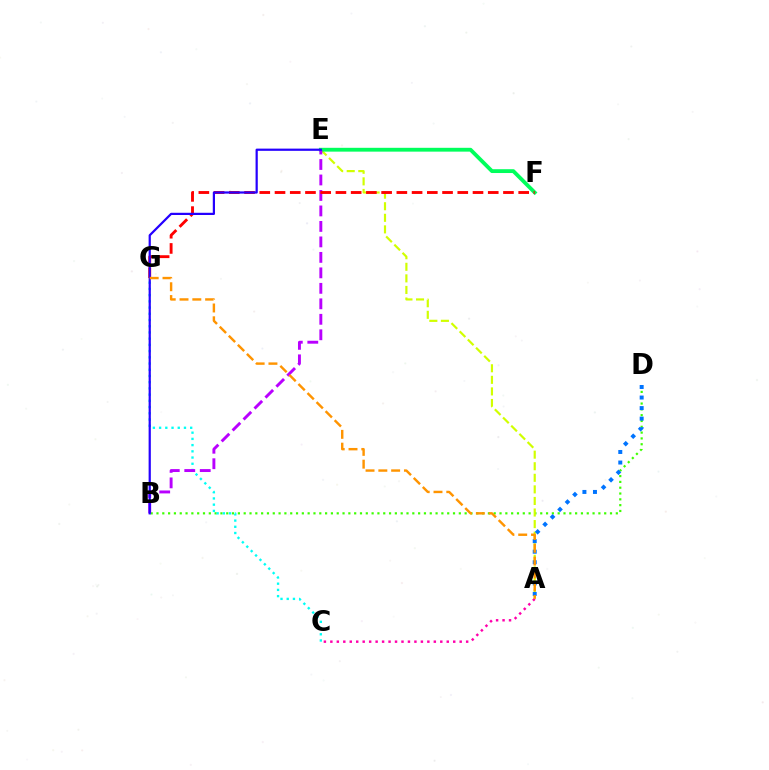{('B', 'D'): [{'color': '#3dff00', 'line_style': 'dotted', 'thickness': 1.58}], ('A', 'E'): [{'color': '#d1ff00', 'line_style': 'dashed', 'thickness': 1.57}], ('C', 'G'): [{'color': '#00fff6', 'line_style': 'dotted', 'thickness': 1.69}], ('A', 'D'): [{'color': '#0074ff', 'line_style': 'dotted', 'thickness': 2.87}], ('E', 'F'): [{'color': '#00ff5c', 'line_style': 'solid', 'thickness': 2.76}], ('B', 'E'): [{'color': '#b900ff', 'line_style': 'dashed', 'thickness': 2.1}, {'color': '#2500ff', 'line_style': 'solid', 'thickness': 1.6}], ('F', 'G'): [{'color': '#ff0000', 'line_style': 'dashed', 'thickness': 2.07}], ('A', 'C'): [{'color': '#ff00ac', 'line_style': 'dotted', 'thickness': 1.76}], ('A', 'G'): [{'color': '#ff9400', 'line_style': 'dashed', 'thickness': 1.74}]}